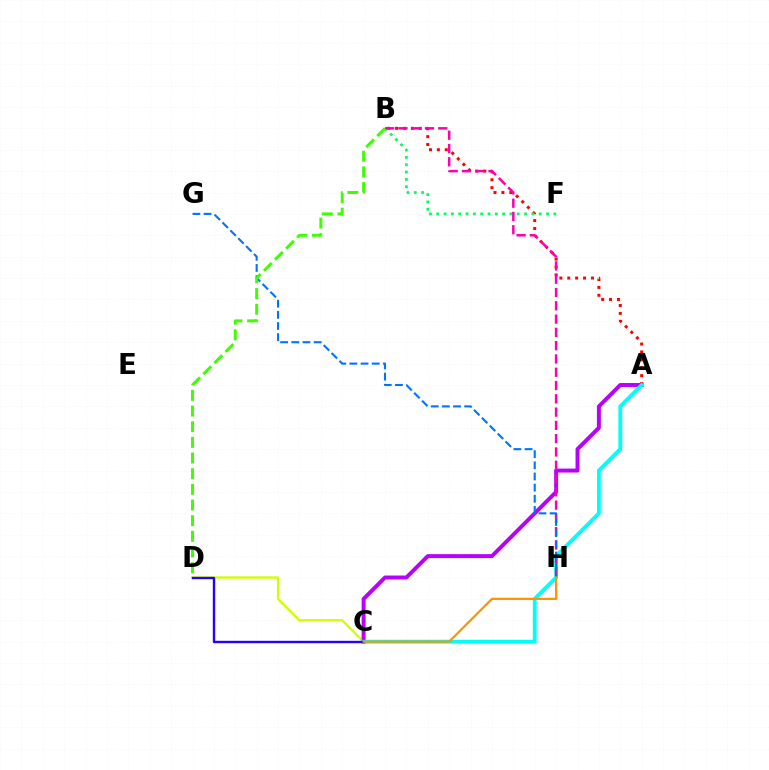{('A', 'B'): [{'color': '#ff0000', 'line_style': 'dotted', 'thickness': 2.15}], ('C', 'D'): [{'color': '#d1ff00', 'line_style': 'solid', 'thickness': 1.69}, {'color': '#2500ff', 'line_style': 'solid', 'thickness': 1.72}], ('A', 'C'): [{'color': '#b900ff', 'line_style': 'solid', 'thickness': 2.84}, {'color': '#00fff6', 'line_style': 'solid', 'thickness': 2.76}], ('B', 'F'): [{'color': '#00ff5c', 'line_style': 'dotted', 'thickness': 1.99}], ('B', 'H'): [{'color': '#ff00ac', 'line_style': 'dashed', 'thickness': 1.8}], ('G', 'H'): [{'color': '#0074ff', 'line_style': 'dashed', 'thickness': 1.52}], ('B', 'D'): [{'color': '#3dff00', 'line_style': 'dashed', 'thickness': 2.13}], ('C', 'H'): [{'color': '#ff9400', 'line_style': 'solid', 'thickness': 1.58}]}